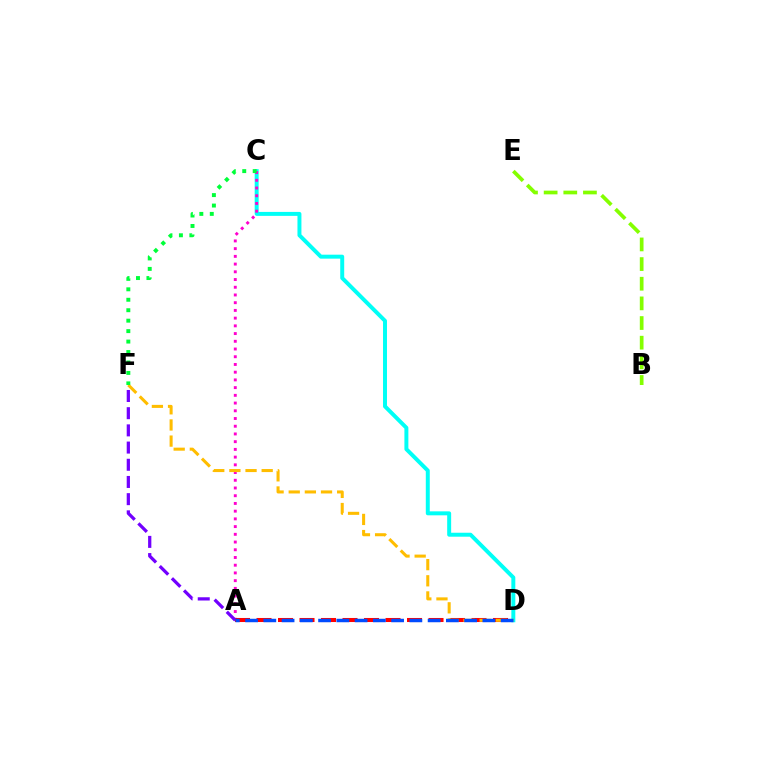{('C', 'D'): [{'color': '#00fff6', 'line_style': 'solid', 'thickness': 2.85}], ('A', 'C'): [{'color': '#ff00cf', 'line_style': 'dotted', 'thickness': 2.1}], ('A', 'D'): [{'color': '#ff0000', 'line_style': 'dashed', 'thickness': 2.92}, {'color': '#004bff', 'line_style': 'dashed', 'thickness': 2.48}], ('A', 'F'): [{'color': '#7200ff', 'line_style': 'dashed', 'thickness': 2.34}], ('D', 'F'): [{'color': '#ffbd00', 'line_style': 'dashed', 'thickness': 2.19}], ('B', 'E'): [{'color': '#84ff00', 'line_style': 'dashed', 'thickness': 2.67}], ('C', 'F'): [{'color': '#00ff39', 'line_style': 'dotted', 'thickness': 2.84}]}